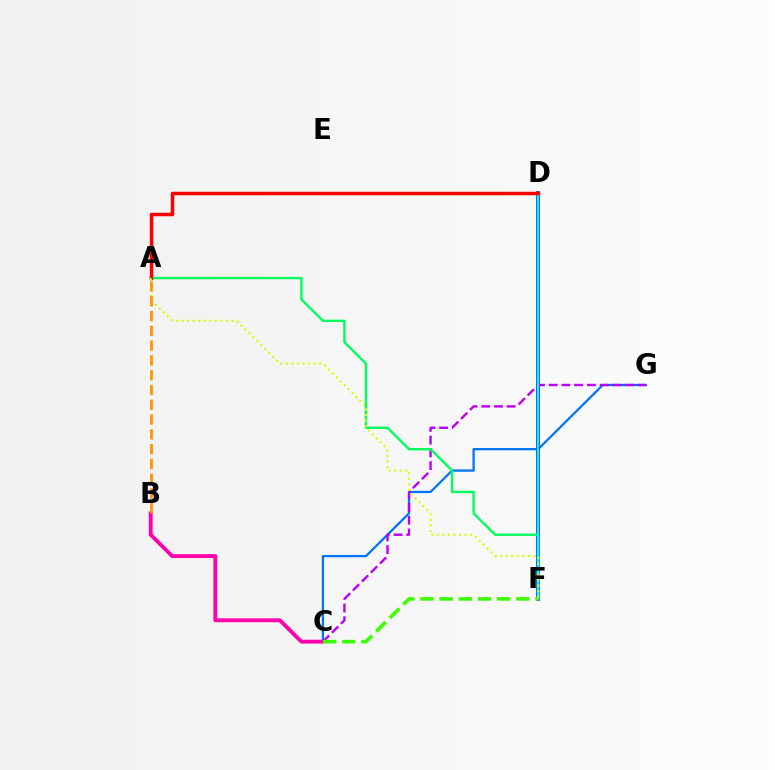{('C', 'G'): [{'color': '#0074ff', 'line_style': 'solid', 'thickness': 1.63}, {'color': '#b900ff', 'line_style': 'dashed', 'thickness': 1.73}], ('D', 'F'): [{'color': '#2500ff', 'line_style': 'solid', 'thickness': 2.63}, {'color': '#00fff6', 'line_style': 'solid', 'thickness': 1.74}], ('A', 'F'): [{'color': '#00ff5c', 'line_style': 'solid', 'thickness': 1.72}, {'color': '#d1ff00', 'line_style': 'dotted', 'thickness': 1.51}], ('B', 'C'): [{'color': '#ff00ac', 'line_style': 'solid', 'thickness': 2.78}], ('A', 'D'): [{'color': '#ff0000', 'line_style': 'solid', 'thickness': 2.5}], ('C', 'F'): [{'color': '#3dff00', 'line_style': 'dashed', 'thickness': 2.6}], ('A', 'B'): [{'color': '#ff9400', 'line_style': 'dashed', 'thickness': 2.01}]}